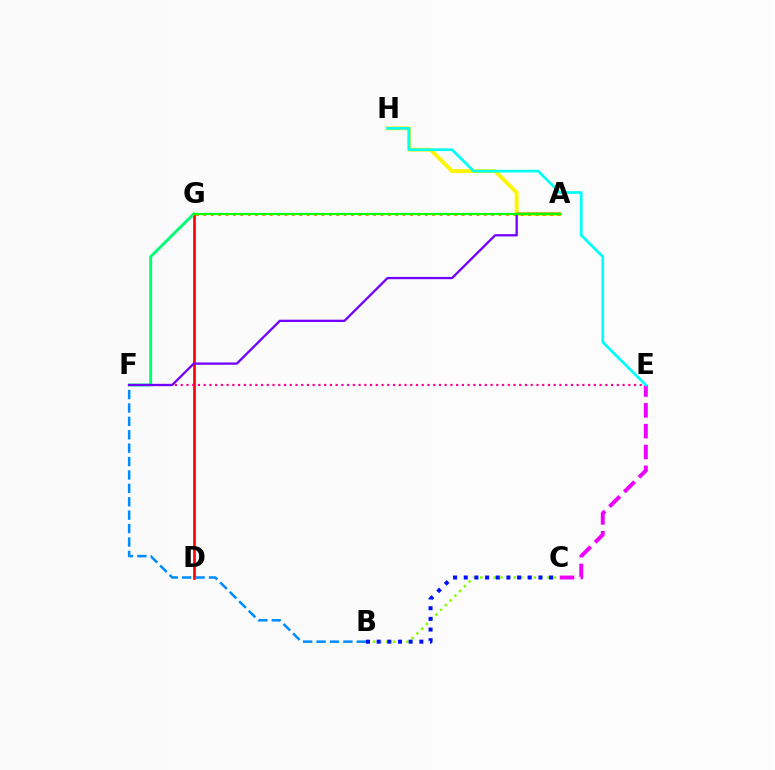{('D', 'G'): [{'color': '#ff0000', 'line_style': 'solid', 'thickness': 1.9}], ('A', 'H'): [{'color': '#fcf500', 'line_style': 'solid', 'thickness': 2.81}], ('B', 'C'): [{'color': '#84ff00', 'line_style': 'dotted', 'thickness': 1.82}, {'color': '#0010ff', 'line_style': 'dotted', 'thickness': 2.9}], ('E', 'F'): [{'color': '#ff0094', 'line_style': 'dotted', 'thickness': 1.56}], ('A', 'G'): [{'color': '#ff7c00', 'line_style': 'dotted', 'thickness': 2.01}, {'color': '#08ff00', 'line_style': 'solid', 'thickness': 1.58}], ('C', 'E'): [{'color': '#ee00ff', 'line_style': 'dashed', 'thickness': 2.83}], ('B', 'F'): [{'color': '#008cff', 'line_style': 'dashed', 'thickness': 1.82}], ('E', 'H'): [{'color': '#00fff6', 'line_style': 'solid', 'thickness': 1.96}], ('F', 'G'): [{'color': '#00ff74', 'line_style': 'solid', 'thickness': 2.09}], ('A', 'F'): [{'color': '#7200ff', 'line_style': 'solid', 'thickness': 1.65}]}